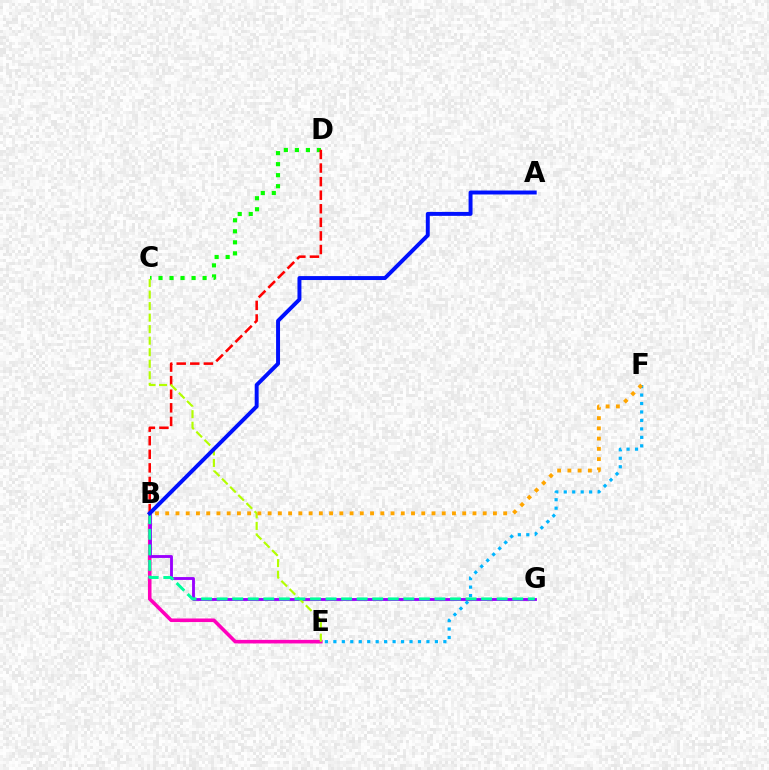{('E', 'F'): [{'color': '#00b5ff', 'line_style': 'dotted', 'thickness': 2.3}], ('C', 'D'): [{'color': '#08ff00', 'line_style': 'dotted', 'thickness': 2.99}], ('B', 'D'): [{'color': '#ff0000', 'line_style': 'dashed', 'thickness': 1.84}], ('B', 'E'): [{'color': '#ff00bd', 'line_style': 'solid', 'thickness': 2.58}], ('B', 'G'): [{'color': '#9b00ff', 'line_style': 'solid', 'thickness': 2.05}, {'color': '#00ff9d', 'line_style': 'dashed', 'thickness': 2.11}], ('C', 'E'): [{'color': '#b3ff00', 'line_style': 'dashed', 'thickness': 1.57}], ('B', 'F'): [{'color': '#ffa500', 'line_style': 'dotted', 'thickness': 2.78}], ('A', 'B'): [{'color': '#0010ff', 'line_style': 'solid', 'thickness': 2.84}]}